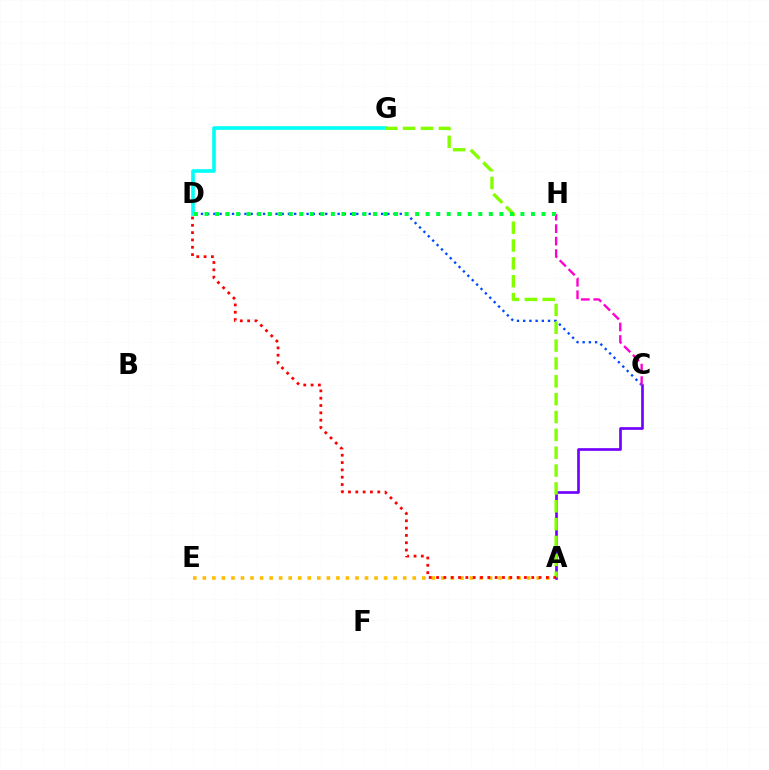{('A', 'C'): [{'color': '#7200ff', 'line_style': 'solid', 'thickness': 1.92}], ('A', 'E'): [{'color': '#ffbd00', 'line_style': 'dotted', 'thickness': 2.59}], ('C', 'D'): [{'color': '#004bff', 'line_style': 'dotted', 'thickness': 1.69}], ('D', 'G'): [{'color': '#00fff6', 'line_style': 'solid', 'thickness': 2.6}], ('A', 'G'): [{'color': '#84ff00', 'line_style': 'dashed', 'thickness': 2.43}], ('A', 'D'): [{'color': '#ff0000', 'line_style': 'dotted', 'thickness': 1.99}], ('C', 'H'): [{'color': '#ff00cf', 'line_style': 'dashed', 'thickness': 1.7}], ('D', 'H'): [{'color': '#00ff39', 'line_style': 'dotted', 'thickness': 2.86}]}